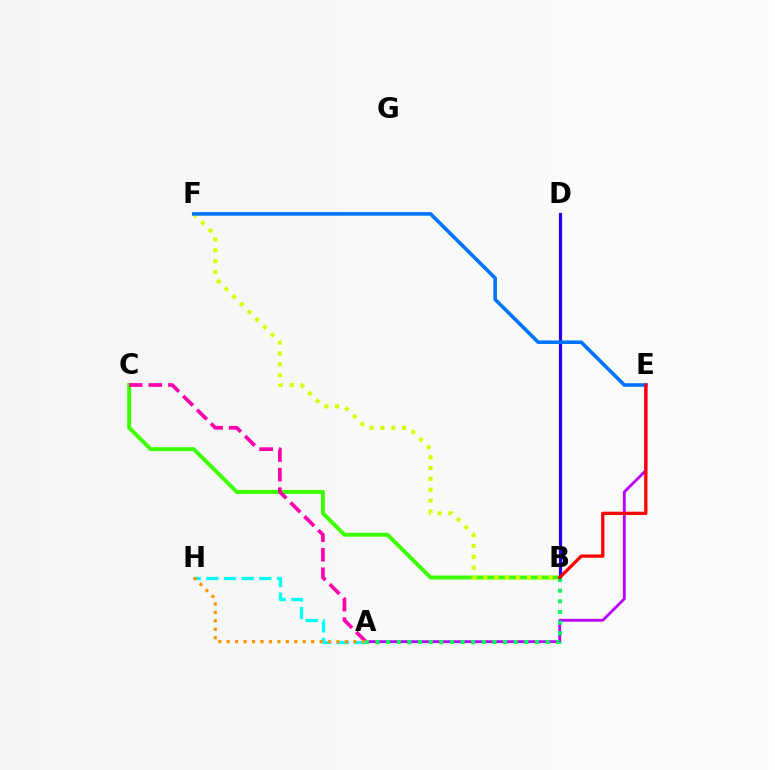{('B', 'C'): [{'color': '#3dff00', 'line_style': 'solid', 'thickness': 2.86}], ('A', 'C'): [{'color': '#ff00ac', 'line_style': 'dashed', 'thickness': 2.66}], ('A', 'E'): [{'color': '#b900ff', 'line_style': 'solid', 'thickness': 2.05}], ('B', 'F'): [{'color': '#d1ff00', 'line_style': 'dotted', 'thickness': 2.94}], ('B', 'D'): [{'color': '#2500ff', 'line_style': 'solid', 'thickness': 2.3}], ('A', 'H'): [{'color': '#00fff6', 'line_style': 'dashed', 'thickness': 2.4}, {'color': '#ff9400', 'line_style': 'dotted', 'thickness': 2.29}], ('E', 'F'): [{'color': '#0074ff', 'line_style': 'solid', 'thickness': 2.6}], ('A', 'B'): [{'color': '#00ff5c', 'line_style': 'dotted', 'thickness': 2.89}], ('B', 'E'): [{'color': '#ff0000', 'line_style': 'solid', 'thickness': 2.37}]}